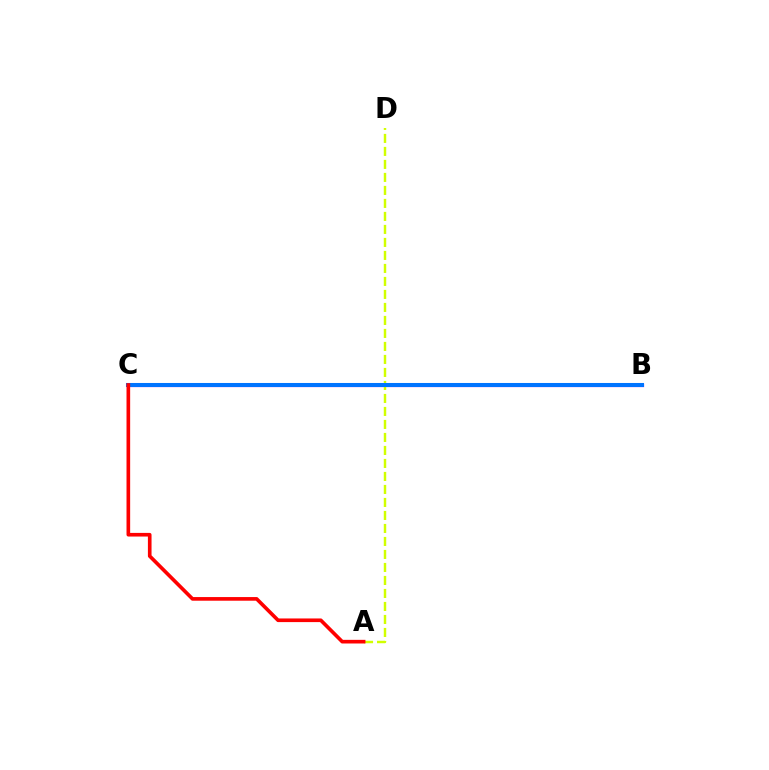{('B', 'C'): [{'color': '#00ff5c', 'line_style': 'dotted', 'thickness': 1.94}, {'color': '#b900ff', 'line_style': 'solid', 'thickness': 2.3}, {'color': '#0074ff', 'line_style': 'solid', 'thickness': 2.91}], ('A', 'D'): [{'color': '#d1ff00', 'line_style': 'dashed', 'thickness': 1.77}], ('A', 'C'): [{'color': '#ff0000', 'line_style': 'solid', 'thickness': 2.62}]}